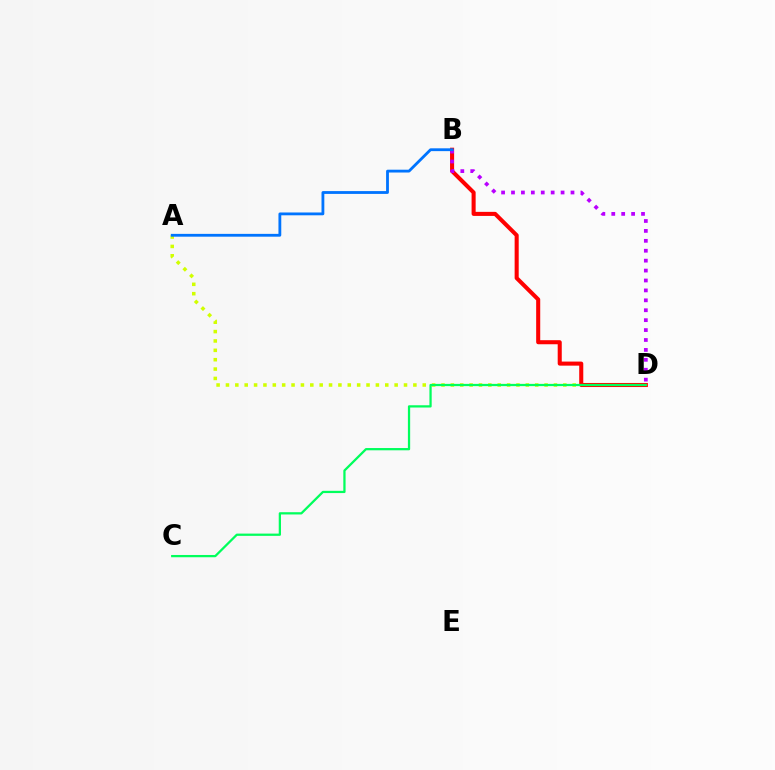{('A', 'D'): [{'color': '#d1ff00', 'line_style': 'dotted', 'thickness': 2.55}], ('B', 'D'): [{'color': '#ff0000', 'line_style': 'solid', 'thickness': 2.92}, {'color': '#b900ff', 'line_style': 'dotted', 'thickness': 2.69}], ('C', 'D'): [{'color': '#00ff5c', 'line_style': 'solid', 'thickness': 1.63}], ('A', 'B'): [{'color': '#0074ff', 'line_style': 'solid', 'thickness': 2.03}]}